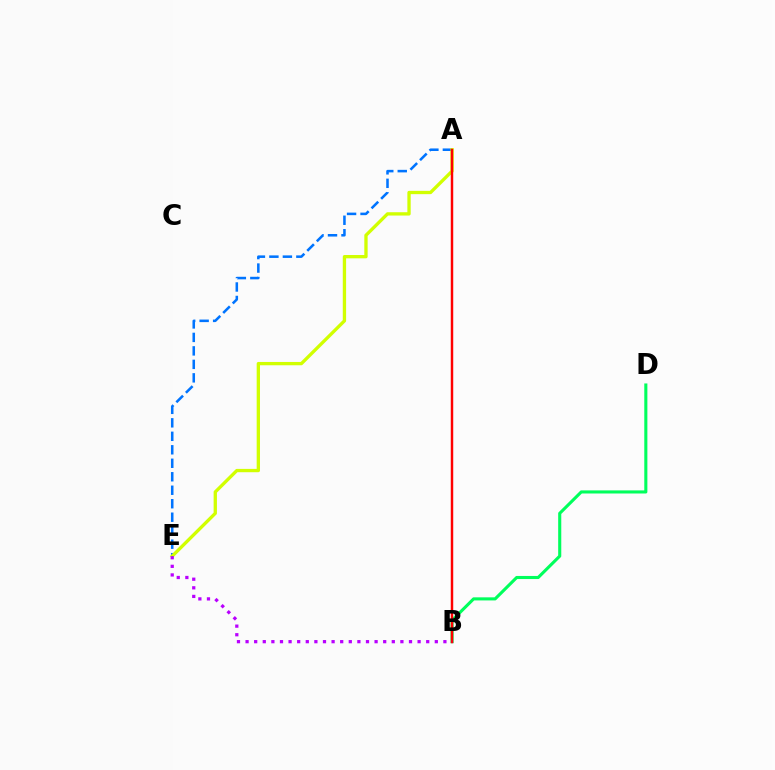{('B', 'D'): [{'color': '#00ff5c', 'line_style': 'solid', 'thickness': 2.23}], ('A', 'E'): [{'color': '#0074ff', 'line_style': 'dashed', 'thickness': 1.83}, {'color': '#d1ff00', 'line_style': 'solid', 'thickness': 2.39}], ('A', 'B'): [{'color': '#ff0000', 'line_style': 'solid', 'thickness': 1.77}], ('B', 'E'): [{'color': '#b900ff', 'line_style': 'dotted', 'thickness': 2.34}]}